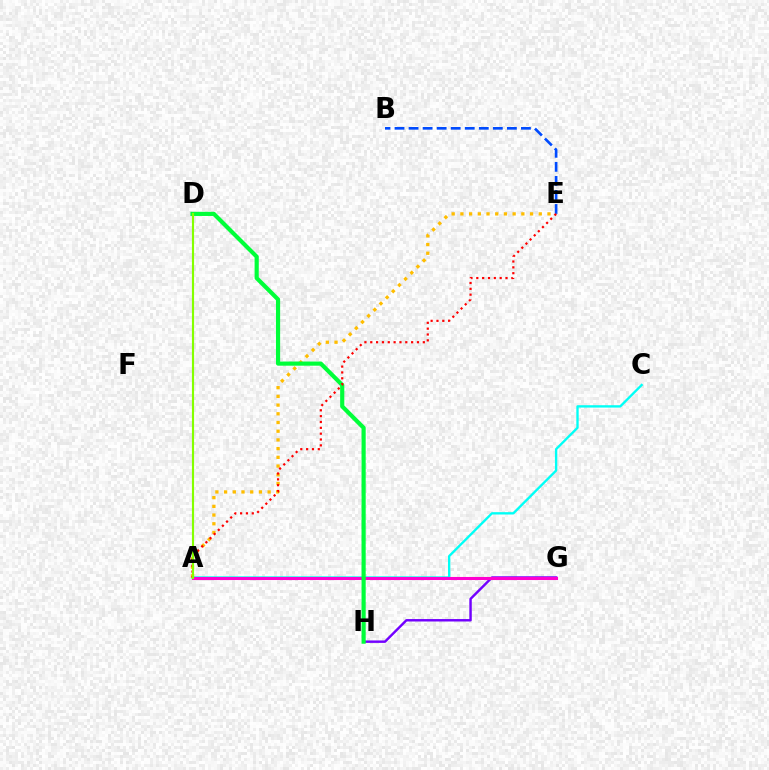{('G', 'H'): [{'color': '#7200ff', 'line_style': 'solid', 'thickness': 1.76}], ('A', 'C'): [{'color': '#00fff6', 'line_style': 'solid', 'thickness': 1.69}], ('B', 'E'): [{'color': '#004bff', 'line_style': 'dashed', 'thickness': 1.91}], ('A', 'E'): [{'color': '#ffbd00', 'line_style': 'dotted', 'thickness': 2.37}, {'color': '#ff0000', 'line_style': 'dotted', 'thickness': 1.59}], ('A', 'G'): [{'color': '#ff00cf', 'line_style': 'solid', 'thickness': 2.21}], ('D', 'H'): [{'color': '#00ff39', 'line_style': 'solid', 'thickness': 2.99}], ('A', 'D'): [{'color': '#84ff00', 'line_style': 'solid', 'thickness': 1.55}]}